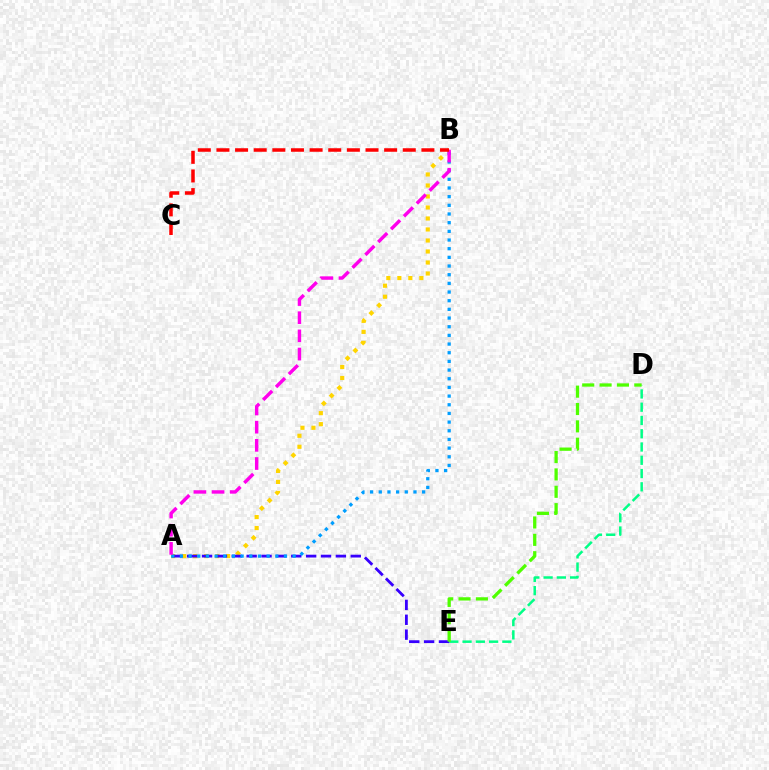{('D', 'E'): [{'color': '#00ff86', 'line_style': 'dashed', 'thickness': 1.8}, {'color': '#4fff00', 'line_style': 'dashed', 'thickness': 2.36}], ('A', 'B'): [{'color': '#ffd500', 'line_style': 'dotted', 'thickness': 2.99}, {'color': '#009eff', 'line_style': 'dotted', 'thickness': 2.36}, {'color': '#ff00ed', 'line_style': 'dashed', 'thickness': 2.47}], ('A', 'E'): [{'color': '#3700ff', 'line_style': 'dashed', 'thickness': 2.02}], ('B', 'C'): [{'color': '#ff0000', 'line_style': 'dashed', 'thickness': 2.53}]}